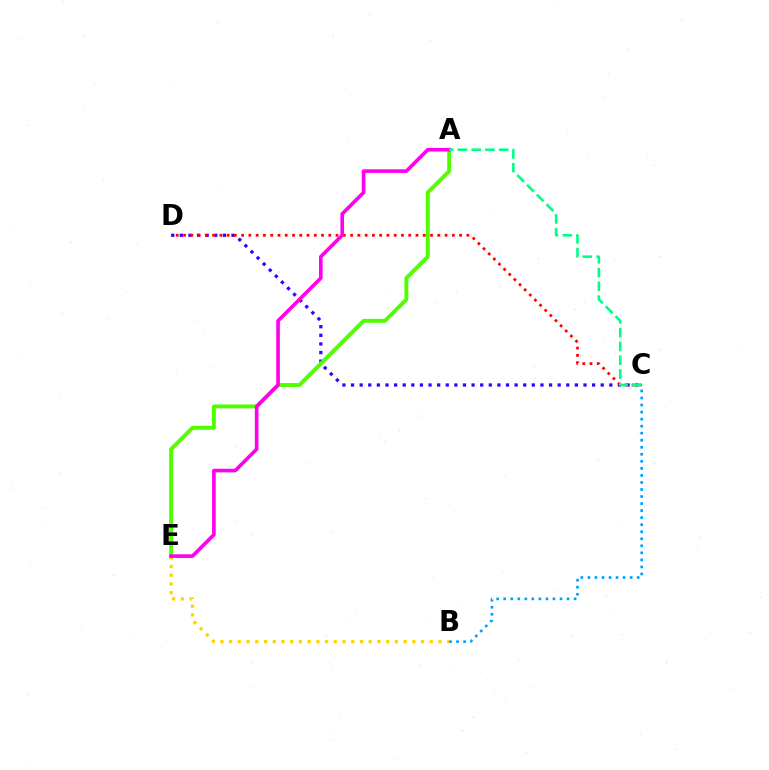{('C', 'D'): [{'color': '#3700ff', 'line_style': 'dotted', 'thickness': 2.34}, {'color': '#ff0000', 'line_style': 'dotted', 'thickness': 1.97}], ('A', 'E'): [{'color': '#4fff00', 'line_style': 'solid', 'thickness': 2.82}, {'color': '#ff00ed', 'line_style': 'solid', 'thickness': 2.62}], ('B', 'E'): [{'color': '#ffd500', 'line_style': 'dotted', 'thickness': 2.37}], ('B', 'C'): [{'color': '#009eff', 'line_style': 'dotted', 'thickness': 1.91}], ('A', 'C'): [{'color': '#00ff86', 'line_style': 'dashed', 'thickness': 1.87}]}